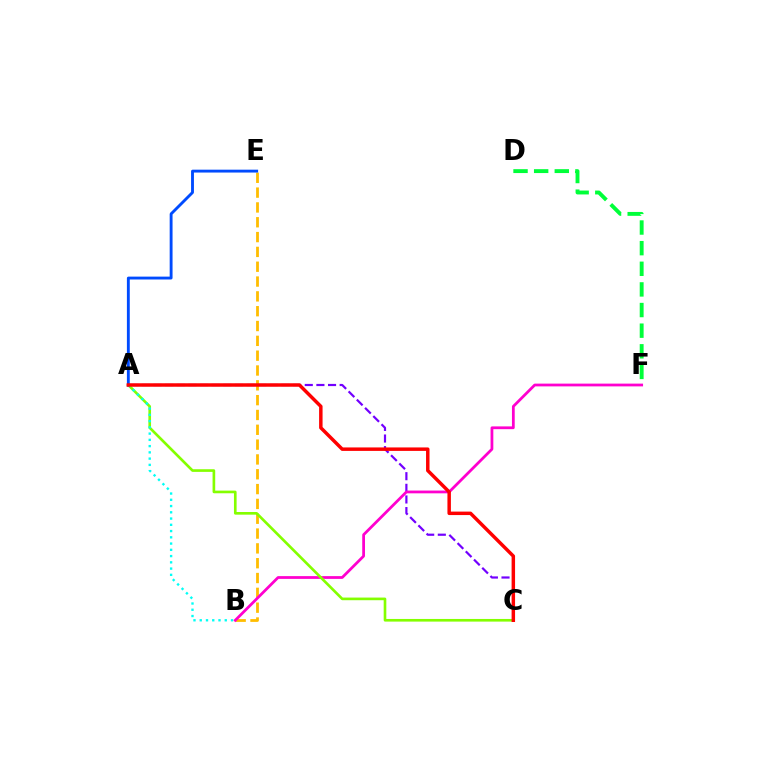{('A', 'C'): [{'color': '#7200ff', 'line_style': 'dashed', 'thickness': 1.58}, {'color': '#84ff00', 'line_style': 'solid', 'thickness': 1.91}, {'color': '#ff0000', 'line_style': 'solid', 'thickness': 2.5}], ('B', 'E'): [{'color': '#ffbd00', 'line_style': 'dashed', 'thickness': 2.01}], ('B', 'F'): [{'color': '#ff00cf', 'line_style': 'solid', 'thickness': 1.99}], ('D', 'F'): [{'color': '#00ff39', 'line_style': 'dashed', 'thickness': 2.8}], ('A', 'B'): [{'color': '#00fff6', 'line_style': 'dotted', 'thickness': 1.7}], ('A', 'E'): [{'color': '#004bff', 'line_style': 'solid', 'thickness': 2.07}]}